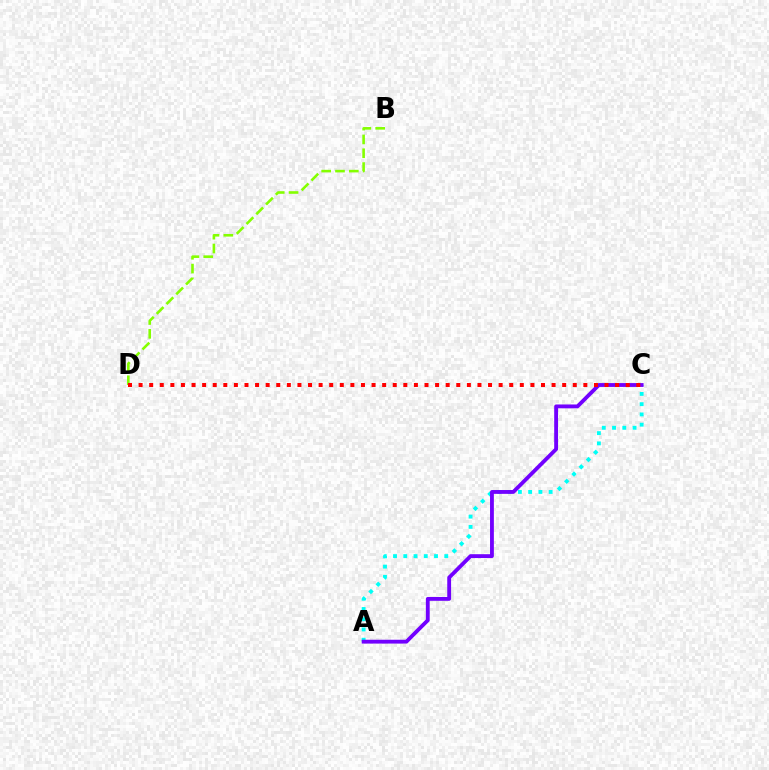{('A', 'C'): [{'color': '#00fff6', 'line_style': 'dotted', 'thickness': 2.78}, {'color': '#7200ff', 'line_style': 'solid', 'thickness': 2.76}], ('B', 'D'): [{'color': '#84ff00', 'line_style': 'dashed', 'thickness': 1.88}], ('C', 'D'): [{'color': '#ff0000', 'line_style': 'dotted', 'thickness': 2.88}]}